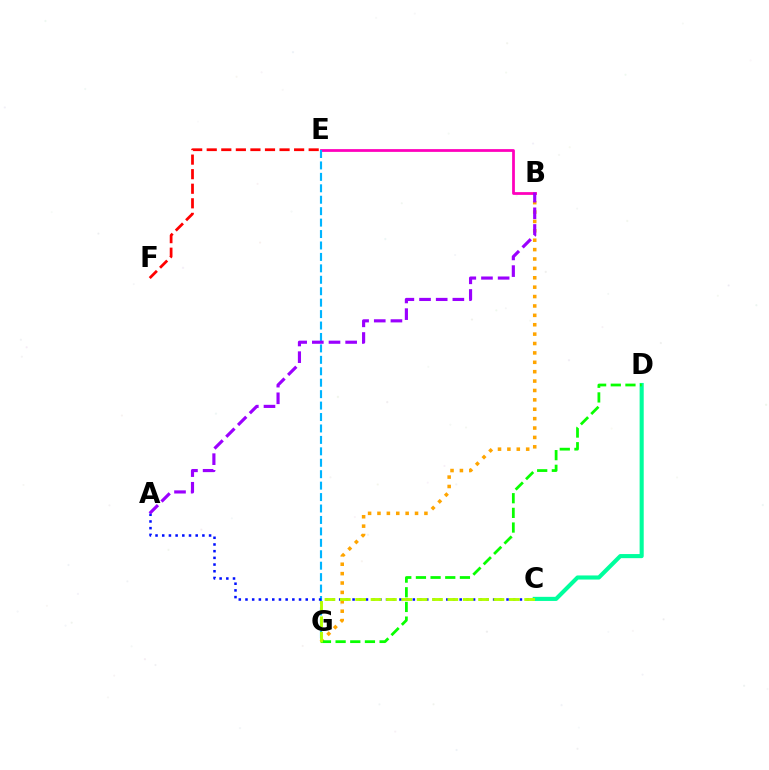{('B', 'G'): [{'color': '#ffa500', 'line_style': 'dotted', 'thickness': 2.55}], ('B', 'E'): [{'color': '#ff00bd', 'line_style': 'solid', 'thickness': 1.99}], ('E', 'G'): [{'color': '#00b5ff', 'line_style': 'dashed', 'thickness': 1.55}], ('A', 'C'): [{'color': '#0010ff', 'line_style': 'dotted', 'thickness': 1.82}], ('A', 'B'): [{'color': '#9b00ff', 'line_style': 'dashed', 'thickness': 2.26}], ('C', 'D'): [{'color': '#00ff9d', 'line_style': 'solid', 'thickness': 2.95}], ('E', 'F'): [{'color': '#ff0000', 'line_style': 'dashed', 'thickness': 1.98}], ('D', 'G'): [{'color': '#08ff00', 'line_style': 'dashed', 'thickness': 1.99}], ('C', 'G'): [{'color': '#b3ff00', 'line_style': 'dashed', 'thickness': 2.09}]}